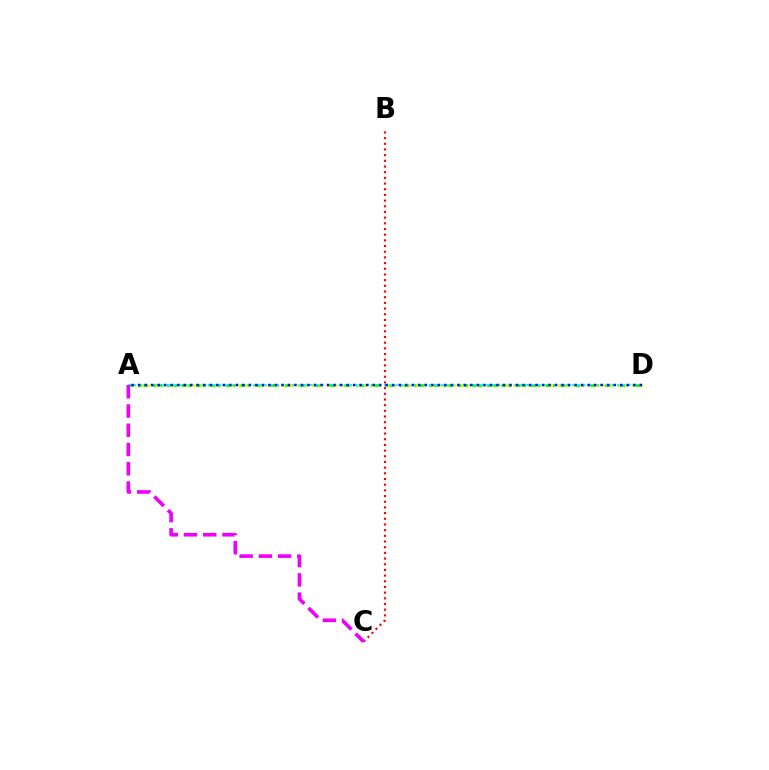{('A', 'D'): [{'color': '#08ff00', 'line_style': 'dashed', 'thickness': 1.98}, {'color': '#fcf500', 'line_style': 'dotted', 'thickness': 2.02}, {'color': '#00fff6', 'line_style': 'dotted', 'thickness': 1.54}, {'color': '#0010ff', 'line_style': 'dotted', 'thickness': 1.77}], ('B', 'C'): [{'color': '#ff0000', 'line_style': 'dotted', 'thickness': 1.54}], ('A', 'C'): [{'color': '#ee00ff', 'line_style': 'dashed', 'thickness': 2.62}]}